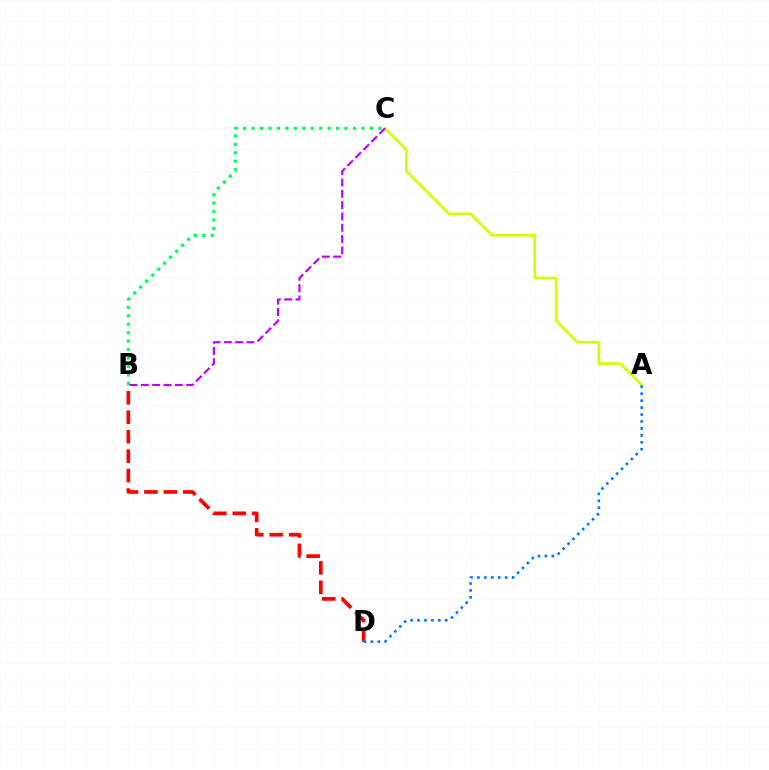{('B', 'D'): [{'color': '#ff0000', 'line_style': 'dashed', 'thickness': 2.64}], ('B', 'C'): [{'color': '#00ff5c', 'line_style': 'dotted', 'thickness': 2.3}, {'color': '#b900ff', 'line_style': 'dashed', 'thickness': 1.54}], ('A', 'C'): [{'color': '#d1ff00', 'line_style': 'solid', 'thickness': 1.88}], ('A', 'D'): [{'color': '#0074ff', 'line_style': 'dotted', 'thickness': 1.88}]}